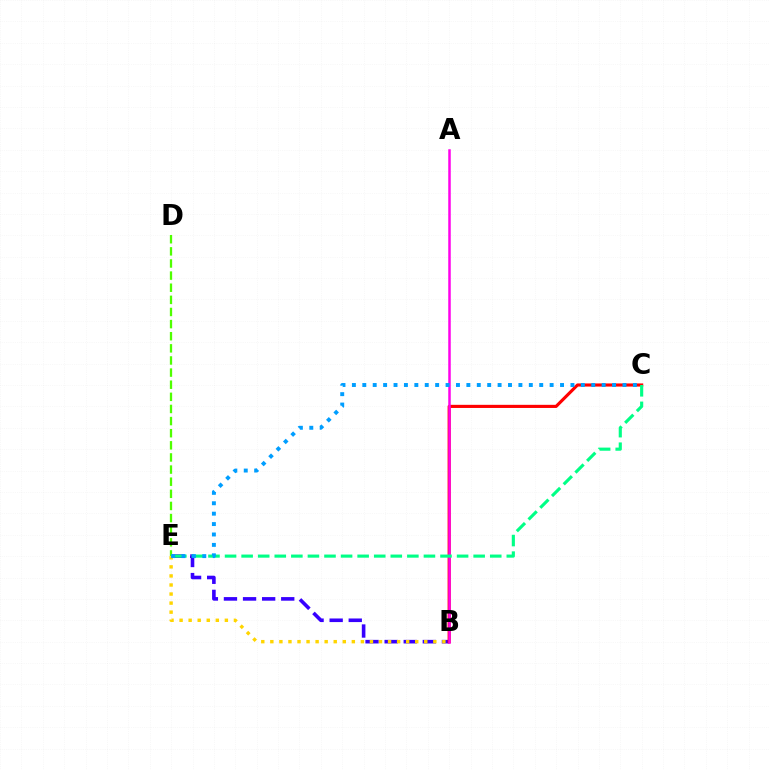{('B', 'E'): [{'color': '#3700ff', 'line_style': 'dashed', 'thickness': 2.59}, {'color': '#ffd500', 'line_style': 'dotted', 'thickness': 2.46}], ('B', 'C'): [{'color': '#ff0000', 'line_style': 'solid', 'thickness': 2.26}], ('A', 'B'): [{'color': '#ff00ed', 'line_style': 'solid', 'thickness': 1.8}], ('C', 'E'): [{'color': '#00ff86', 'line_style': 'dashed', 'thickness': 2.25}, {'color': '#009eff', 'line_style': 'dotted', 'thickness': 2.83}], ('D', 'E'): [{'color': '#4fff00', 'line_style': 'dashed', 'thickness': 1.65}]}